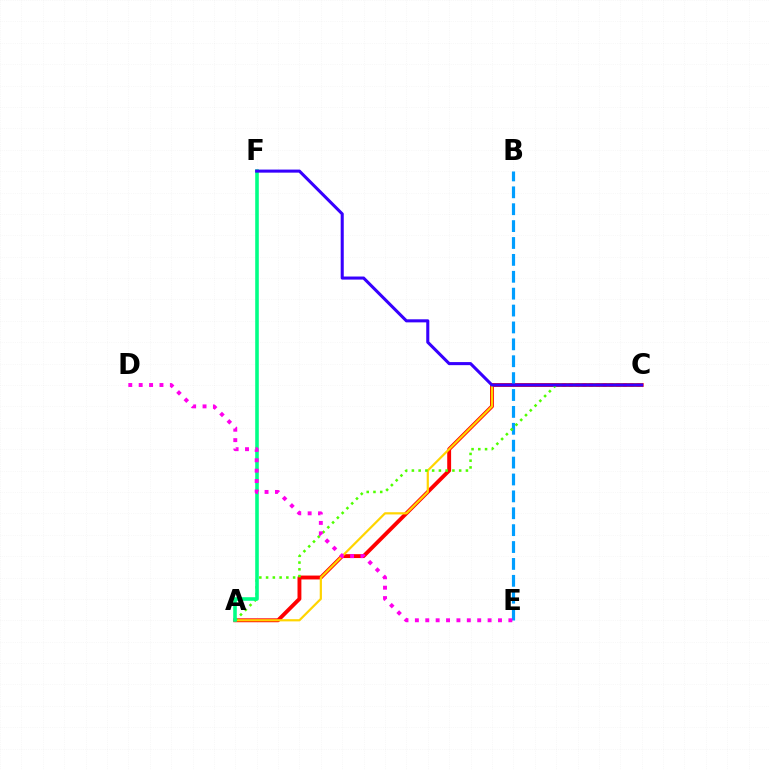{('A', 'C'): [{'color': '#ff0000', 'line_style': 'solid', 'thickness': 2.79}, {'color': '#ffd500', 'line_style': 'solid', 'thickness': 1.59}, {'color': '#4fff00', 'line_style': 'dotted', 'thickness': 1.84}], ('B', 'E'): [{'color': '#009eff', 'line_style': 'dashed', 'thickness': 2.29}], ('A', 'F'): [{'color': '#00ff86', 'line_style': 'solid', 'thickness': 2.58}], ('C', 'F'): [{'color': '#3700ff', 'line_style': 'solid', 'thickness': 2.21}], ('D', 'E'): [{'color': '#ff00ed', 'line_style': 'dotted', 'thickness': 2.82}]}